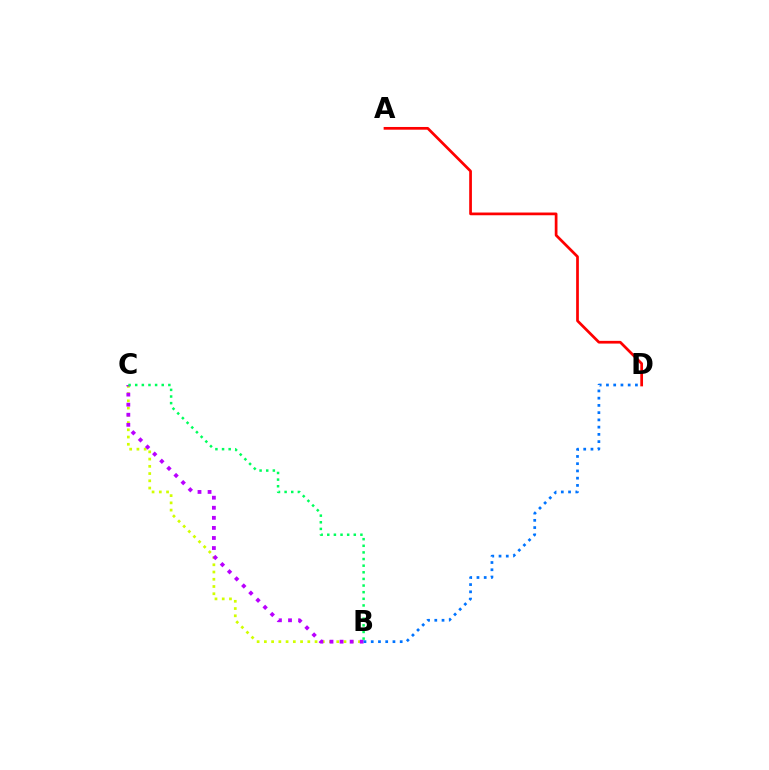{('B', 'C'): [{'color': '#d1ff00', 'line_style': 'dotted', 'thickness': 1.97}, {'color': '#b900ff', 'line_style': 'dotted', 'thickness': 2.74}, {'color': '#00ff5c', 'line_style': 'dotted', 'thickness': 1.8}], ('A', 'D'): [{'color': '#ff0000', 'line_style': 'solid', 'thickness': 1.96}], ('B', 'D'): [{'color': '#0074ff', 'line_style': 'dotted', 'thickness': 1.97}]}